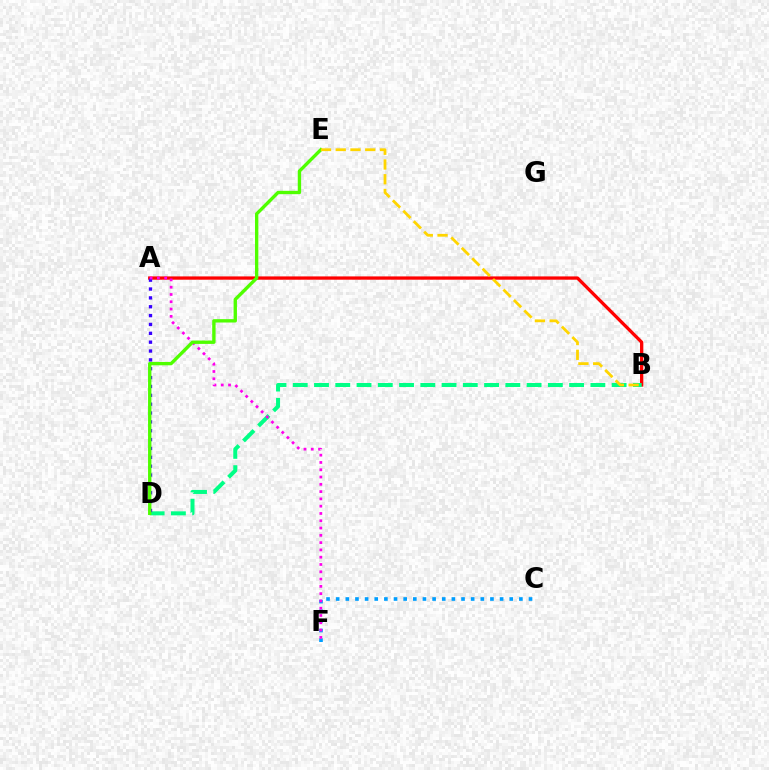{('A', 'B'): [{'color': '#ff0000', 'line_style': 'solid', 'thickness': 2.37}], ('B', 'D'): [{'color': '#00ff86', 'line_style': 'dashed', 'thickness': 2.89}], ('A', 'D'): [{'color': '#3700ff', 'line_style': 'dotted', 'thickness': 2.41}], ('C', 'F'): [{'color': '#009eff', 'line_style': 'dotted', 'thickness': 2.62}], ('A', 'F'): [{'color': '#ff00ed', 'line_style': 'dotted', 'thickness': 1.98}], ('D', 'E'): [{'color': '#4fff00', 'line_style': 'solid', 'thickness': 2.42}], ('B', 'E'): [{'color': '#ffd500', 'line_style': 'dashed', 'thickness': 2.0}]}